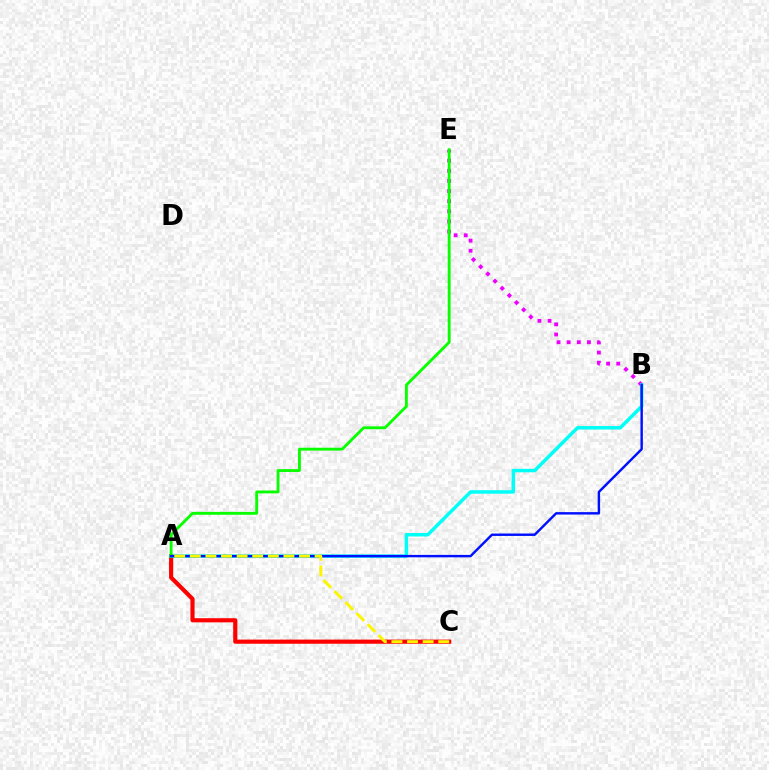{('A', 'C'): [{'color': '#ff0000', 'line_style': 'solid', 'thickness': 2.99}, {'color': '#fcf500', 'line_style': 'dashed', 'thickness': 2.12}], ('B', 'E'): [{'color': '#ee00ff', 'line_style': 'dotted', 'thickness': 2.75}], ('A', 'B'): [{'color': '#00fff6', 'line_style': 'solid', 'thickness': 2.5}, {'color': '#0010ff', 'line_style': 'solid', 'thickness': 1.75}], ('A', 'E'): [{'color': '#08ff00', 'line_style': 'solid', 'thickness': 2.05}]}